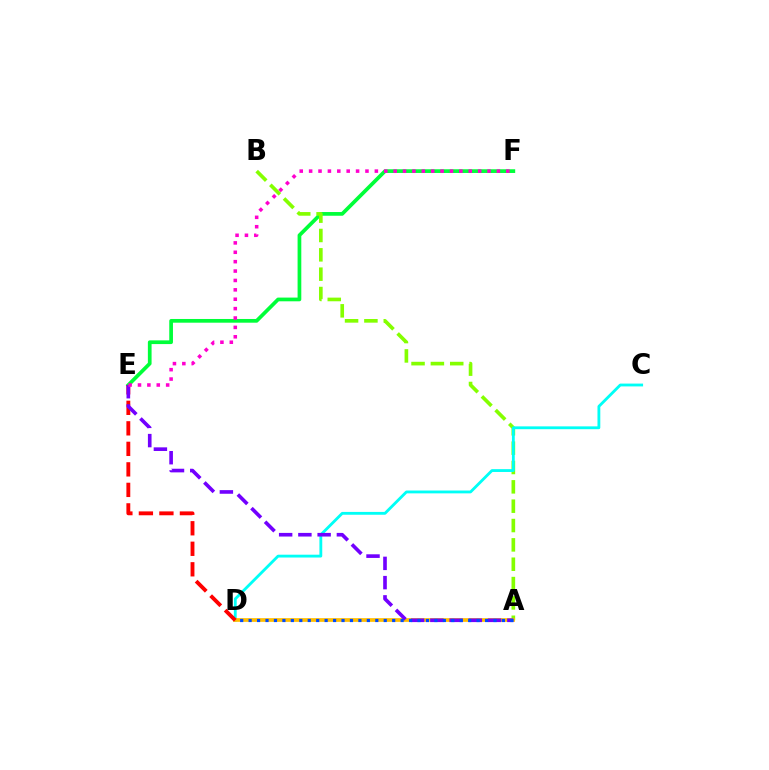{('E', 'F'): [{'color': '#00ff39', 'line_style': 'solid', 'thickness': 2.67}, {'color': '#ff00cf', 'line_style': 'dotted', 'thickness': 2.55}], ('A', 'B'): [{'color': '#84ff00', 'line_style': 'dashed', 'thickness': 2.63}], ('C', 'D'): [{'color': '#00fff6', 'line_style': 'solid', 'thickness': 2.04}], ('A', 'D'): [{'color': '#ffbd00', 'line_style': 'solid', 'thickness': 2.68}, {'color': '#004bff', 'line_style': 'dotted', 'thickness': 2.29}], ('D', 'E'): [{'color': '#ff0000', 'line_style': 'dashed', 'thickness': 2.79}], ('A', 'E'): [{'color': '#7200ff', 'line_style': 'dashed', 'thickness': 2.61}]}